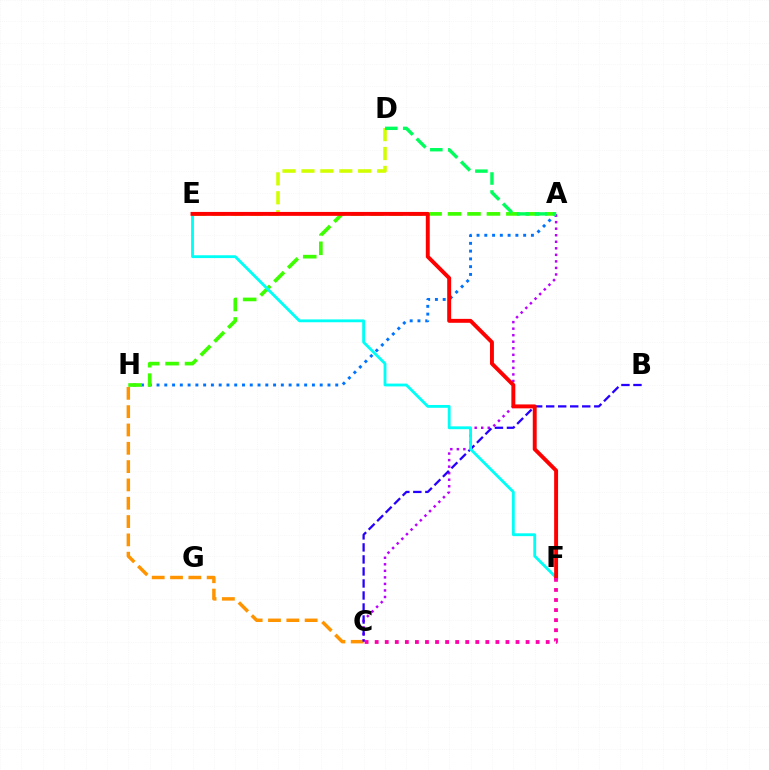{('A', 'H'): [{'color': '#0074ff', 'line_style': 'dotted', 'thickness': 2.11}, {'color': '#3dff00', 'line_style': 'dashed', 'thickness': 2.64}], ('A', 'C'): [{'color': '#b900ff', 'line_style': 'dotted', 'thickness': 1.78}], ('C', 'H'): [{'color': '#ff9400', 'line_style': 'dashed', 'thickness': 2.49}], ('B', 'C'): [{'color': '#2500ff', 'line_style': 'dashed', 'thickness': 1.63}], ('D', 'E'): [{'color': '#d1ff00', 'line_style': 'dashed', 'thickness': 2.57}], ('A', 'D'): [{'color': '#00ff5c', 'line_style': 'dashed', 'thickness': 2.44}], ('E', 'F'): [{'color': '#00fff6', 'line_style': 'solid', 'thickness': 2.04}, {'color': '#ff0000', 'line_style': 'solid', 'thickness': 2.82}], ('C', 'F'): [{'color': '#ff00ac', 'line_style': 'dotted', 'thickness': 2.73}]}